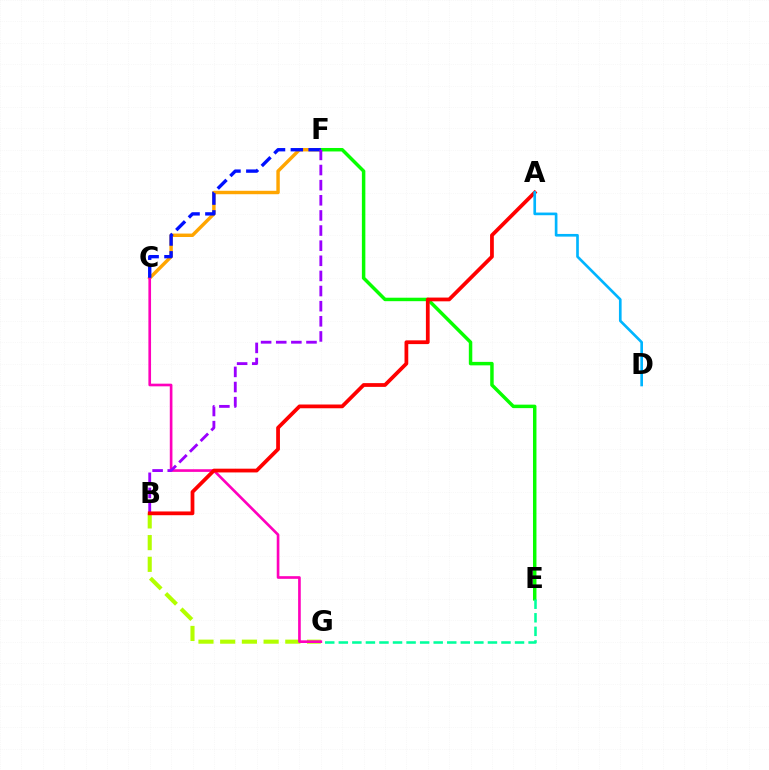{('C', 'F'): [{'color': '#ffa500', 'line_style': 'solid', 'thickness': 2.47}, {'color': '#0010ff', 'line_style': 'dashed', 'thickness': 2.42}], ('E', 'F'): [{'color': '#08ff00', 'line_style': 'solid', 'thickness': 2.5}], ('B', 'G'): [{'color': '#b3ff00', 'line_style': 'dashed', 'thickness': 2.95}], ('C', 'G'): [{'color': '#ff00bd', 'line_style': 'solid', 'thickness': 1.91}], ('B', 'F'): [{'color': '#9b00ff', 'line_style': 'dashed', 'thickness': 2.06}], ('A', 'B'): [{'color': '#ff0000', 'line_style': 'solid', 'thickness': 2.7}], ('A', 'D'): [{'color': '#00b5ff', 'line_style': 'solid', 'thickness': 1.92}], ('E', 'G'): [{'color': '#00ff9d', 'line_style': 'dashed', 'thickness': 1.84}]}